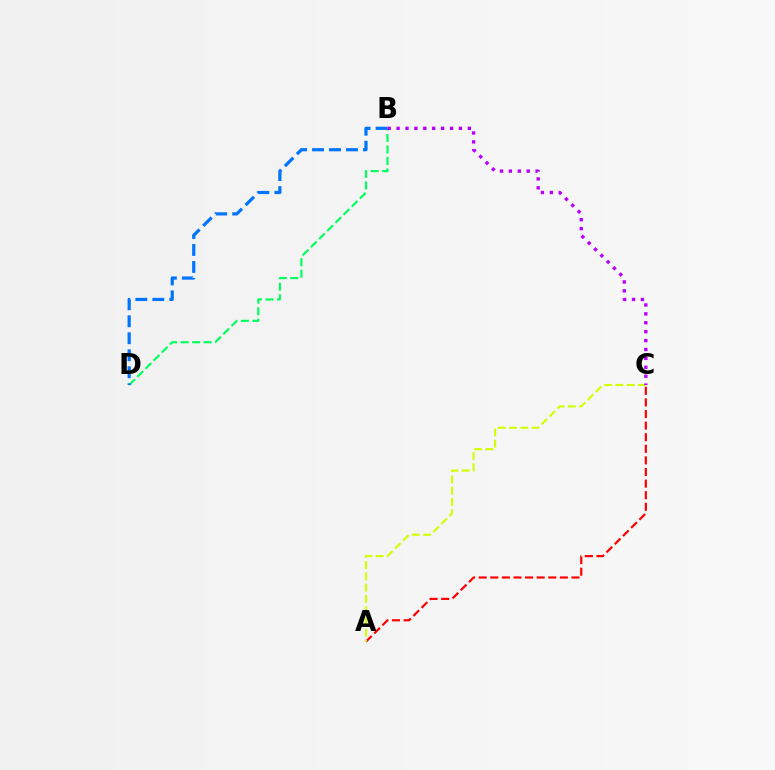{('B', 'D'): [{'color': '#00ff5c', 'line_style': 'dashed', 'thickness': 1.56}, {'color': '#0074ff', 'line_style': 'dashed', 'thickness': 2.31}], ('A', 'C'): [{'color': '#ff0000', 'line_style': 'dashed', 'thickness': 1.58}, {'color': '#d1ff00', 'line_style': 'dashed', 'thickness': 1.53}], ('B', 'C'): [{'color': '#b900ff', 'line_style': 'dotted', 'thickness': 2.42}]}